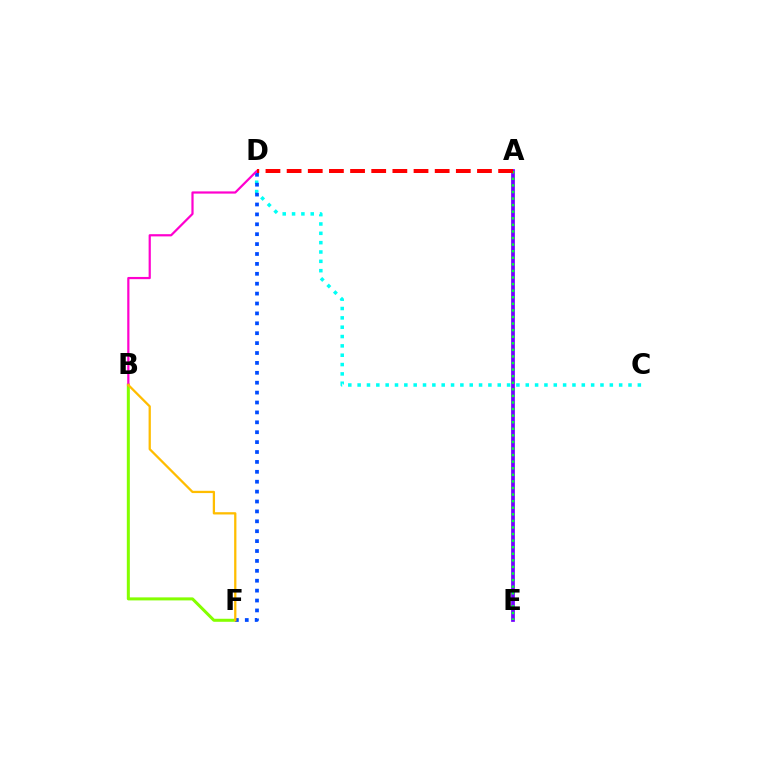{('B', 'F'): [{'color': '#84ff00', 'line_style': 'solid', 'thickness': 2.18}, {'color': '#ffbd00', 'line_style': 'solid', 'thickness': 1.64}], ('C', 'D'): [{'color': '#00fff6', 'line_style': 'dotted', 'thickness': 2.54}], ('D', 'F'): [{'color': '#004bff', 'line_style': 'dotted', 'thickness': 2.69}], ('A', 'E'): [{'color': '#7200ff', 'line_style': 'solid', 'thickness': 2.68}, {'color': '#00ff39', 'line_style': 'dotted', 'thickness': 1.79}], ('B', 'D'): [{'color': '#ff00cf', 'line_style': 'solid', 'thickness': 1.59}], ('A', 'D'): [{'color': '#ff0000', 'line_style': 'dashed', 'thickness': 2.87}]}